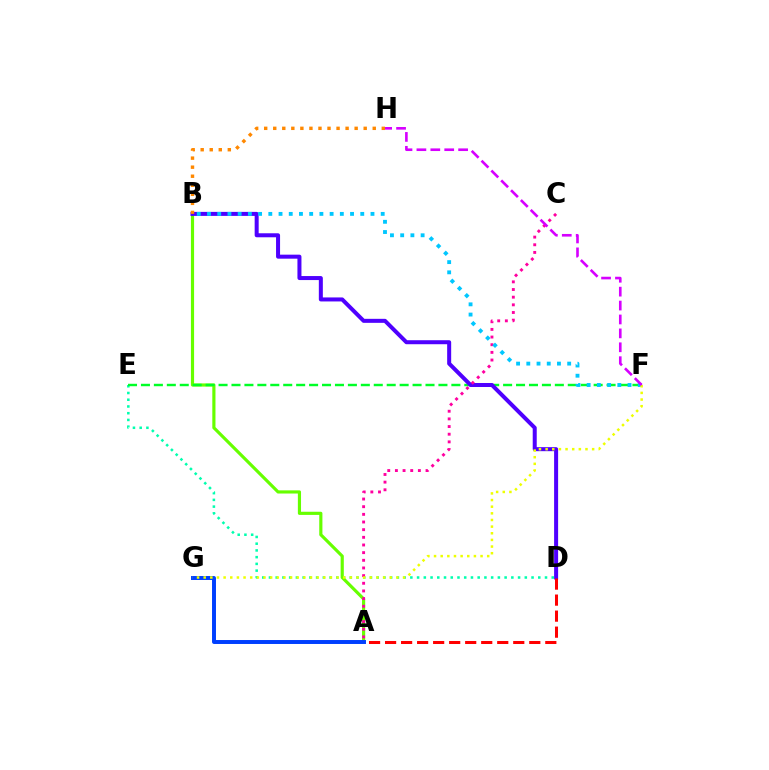{('D', 'E'): [{'color': '#00ffaf', 'line_style': 'dotted', 'thickness': 1.83}], ('A', 'B'): [{'color': '#66ff00', 'line_style': 'solid', 'thickness': 2.28}], ('E', 'F'): [{'color': '#00ff27', 'line_style': 'dashed', 'thickness': 1.76}], ('B', 'D'): [{'color': '#4f00ff', 'line_style': 'solid', 'thickness': 2.89}], ('B', 'H'): [{'color': '#ff8800', 'line_style': 'dotted', 'thickness': 2.46}], ('A', 'C'): [{'color': '#ff00a0', 'line_style': 'dotted', 'thickness': 2.08}], ('B', 'F'): [{'color': '#00c7ff', 'line_style': 'dotted', 'thickness': 2.78}], ('A', 'G'): [{'color': '#003fff', 'line_style': 'solid', 'thickness': 2.85}], ('A', 'D'): [{'color': '#ff0000', 'line_style': 'dashed', 'thickness': 2.18}], ('F', 'G'): [{'color': '#eeff00', 'line_style': 'dotted', 'thickness': 1.81}], ('F', 'H'): [{'color': '#d600ff', 'line_style': 'dashed', 'thickness': 1.89}]}